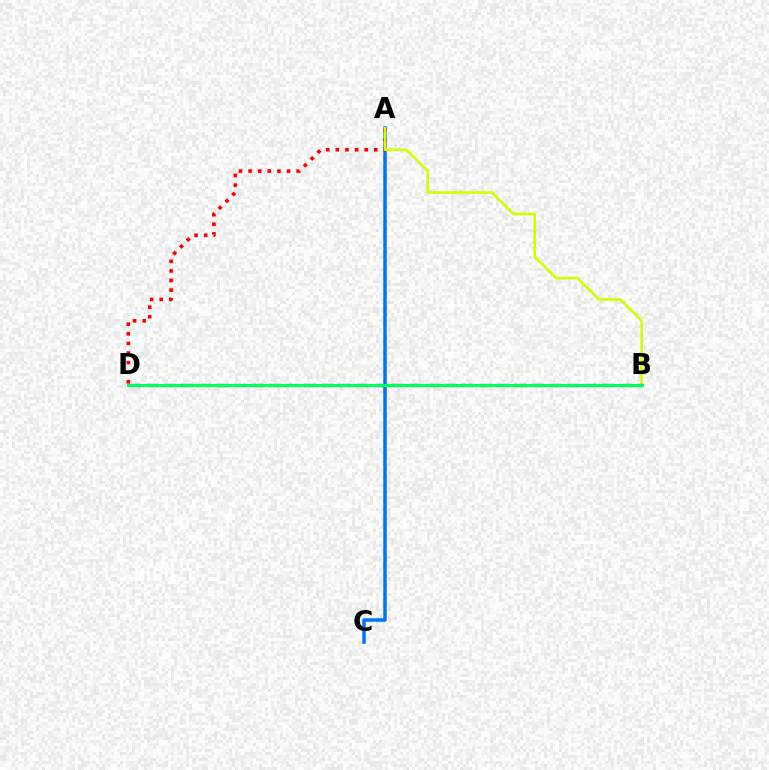{('A', 'C'): [{'color': '#0074ff', 'line_style': 'solid', 'thickness': 2.53}], ('A', 'D'): [{'color': '#ff0000', 'line_style': 'dotted', 'thickness': 2.61}], ('A', 'B'): [{'color': '#d1ff00', 'line_style': 'solid', 'thickness': 1.9}], ('B', 'D'): [{'color': '#b900ff', 'line_style': 'dashed', 'thickness': 2.38}, {'color': '#00ff5c', 'line_style': 'solid', 'thickness': 2.21}]}